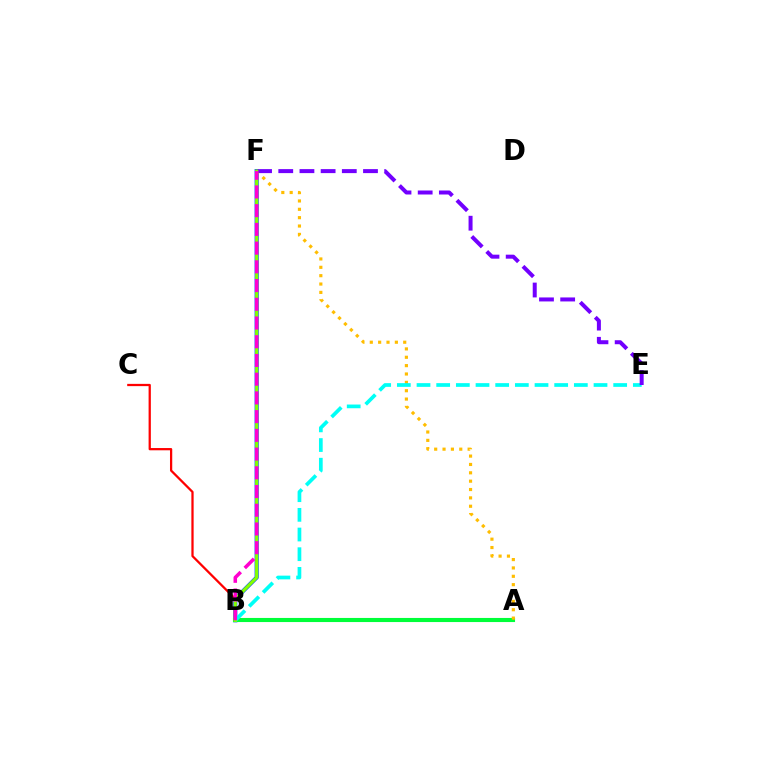{('A', 'C'): [{'color': '#ff0000', 'line_style': 'solid', 'thickness': 1.63}], ('B', 'F'): [{'color': '#004bff', 'line_style': 'solid', 'thickness': 2.97}, {'color': '#84ff00', 'line_style': 'solid', 'thickness': 2.29}, {'color': '#ff00cf', 'line_style': 'dashed', 'thickness': 2.54}], ('A', 'B'): [{'color': '#00ff39', 'line_style': 'solid', 'thickness': 2.95}], ('A', 'F'): [{'color': '#ffbd00', 'line_style': 'dotted', 'thickness': 2.27}], ('B', 'E'): [{'color': '#00fff6', 'line_style': 'dashed', 'thickness': 2.67}], ('E', 'F'): [{'color': '#7200ff', 'line_style': 'dashed', 'thickness': 2.88}]}